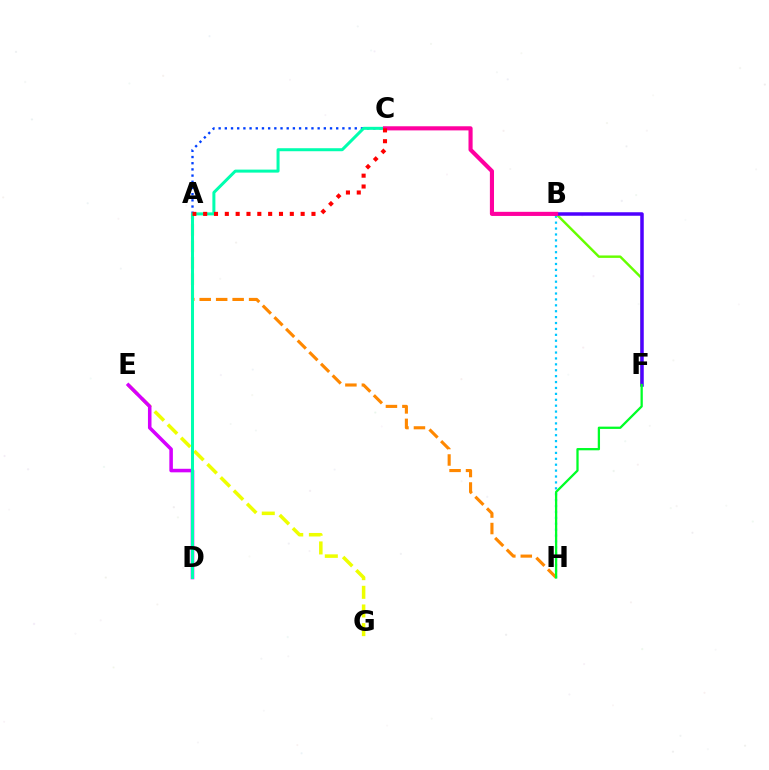{('E', 'G'): [{'color': '#eeff00', 'line_style': 'dashed', 'thickness': 2.53}], ('B', 'H'): [{'color': '#00c7ff', 'line_style': 'dotted', 'thickness': 1.6}], ('B', 'F'): [{'color': '#66ff00', 'line_style': 'solid', 'thickness': 1.75}, {'color': '#4f00ff', 'line_style': 'solid', 'thickness': 2.53}], ('A', 'C'): [{'color': '#003fff', 'line_style': 'dotted', 'thickness': 1.68}, {'color': '#ff0000', 'line_style': 'dotted', 'thickness': 2.94}], ('D', 'E'): [{'color': '#d600ff', 'line_style': 'solid', 'thickness': 2.55}], ('A', 'H'): [{'color': '#ff8800', 'line_style': 'dashed', 'thickness': 2.24}], ('C', 'D'): [{'color': '#00ffaf', 'line_style': 'solid', 'thickness': 2.16}], ('F', 'H'): [{'color': '#00ff27', 'line_style': 'solid', 'thickness': 1.64}], ('B', 'C'): [{'color': '#ff00a0', 'line_style': 'solid', 'thickness': 2.97}]}